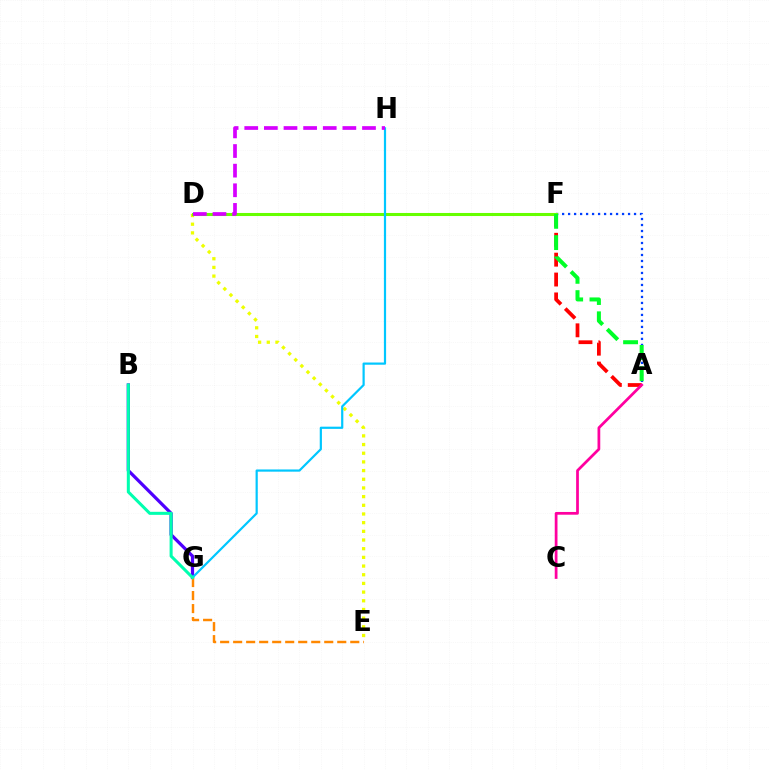{('B', 'G'): [{'color': '#4f00ff', 'line_style': 'solid', 'thickness': 2.33}, {'color': '#00ffaf', 'line_style': 'solid', 'thickness': 2.19}], ('A', 'F'): [{'color': '#003fff', 'line_style': 'dotted', 'thickness': 1.63}, {'color': '#ff0000', 'line_style': 'dashed', 'thickness': 2.7}, {'color': '#00ff27', 'line_style': 'dashed', 'thickness': 2.89}], ('E', 'G'): [{'color': '#ff8800', 'line_style': 'dashed', 'thickness': 1.77}], ('D', 'E'): [{'color': '#eeff00', 'line_style': 'dotted', 'thickness': 2.36}], ('D', 'F'): [{'color': '#66ff00', 'line_style': 'solid', 'thickness': 2.2}], ('G', 'H'): [{'color': '#00c7ff', 'line_style': 'solid', 'thickness': 1.58}], ('A', 'C'): [{'color': '#ff00a0', 'line_style': 'solid', 'thickness': 1.97}], ('D', 'H'): [{'color': '#d600ff', 'line_style': 'dashed', 'thickness': 2.67}]}